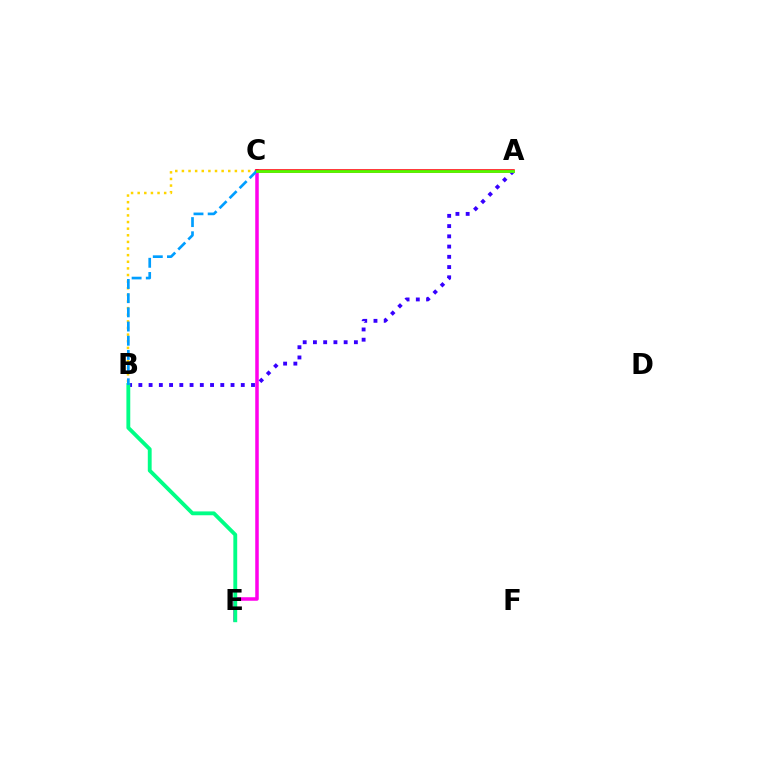{('B', 'C'): [{'color': '#ffd500', 'line_style': 'dotted', 'thickness': 1.8}, {'color': '#009eff', 'line_style': 'dashed', 'thickness': 1.93}], ('C', 'E'): [{'color': '#ff00ed', 'line_style': 'solid', 'thickness': 2.53}], ('A', 'C'): [{'color': '#ff0000', 'line_style': 'solid', 'thickness': 2.54}, {'color': '#4fff00', 'line_style': 'solid', 'thickness': 1.98}], ('A', 'B'): [{'color': '#3700ff', 'line_style': 'dotted', 'thickness': 2.78}], ('B', 'E'): [{'color': '#00ff86', 'line_style': 'solid', 'thickness': 2.77}]}